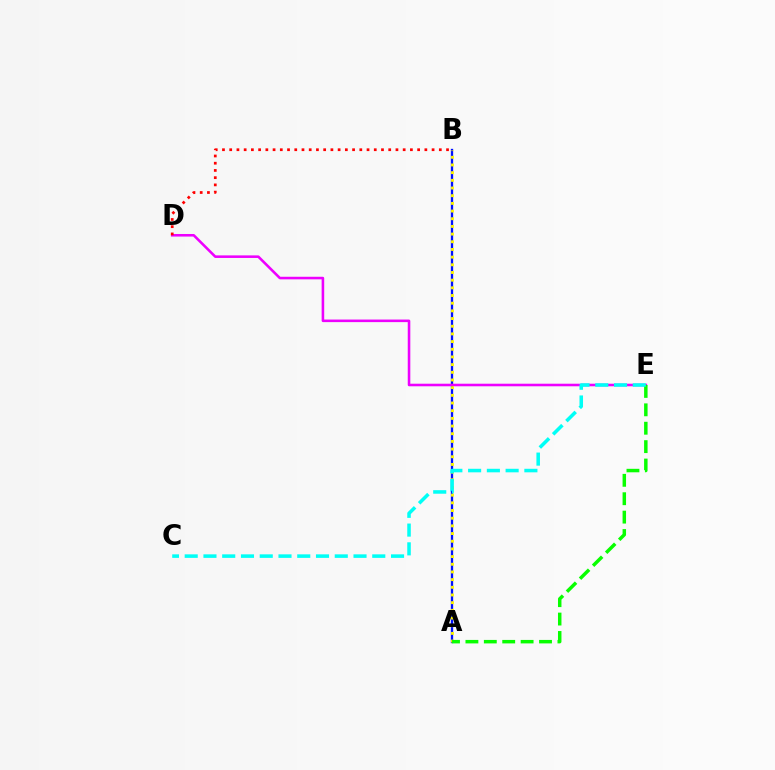{('A', 'B'): [{'color': '#0010ff', 'line_style': 'solid', 'thickness': 1.66}, {'color': '#fcf500', 'line_style': 'dotted', 'thickness': 2.09}], ('D', 'E'): [{'color': '#ee00ff', 'line_style': 'solid', 'thickness': 1.85}], ('A', 'E'): [{'color': '#08ff00', 'line_style': 'dashed', 'thickness': 2.5}], ('C', 'E'): [{'color': '#00fff6', 'line_style': 'dashed', 'thickness': 2.55}], ('B', 'D'): [{'color': '#ff0000', 'line_style': 'dotted', 'thickness': 1.96}]}